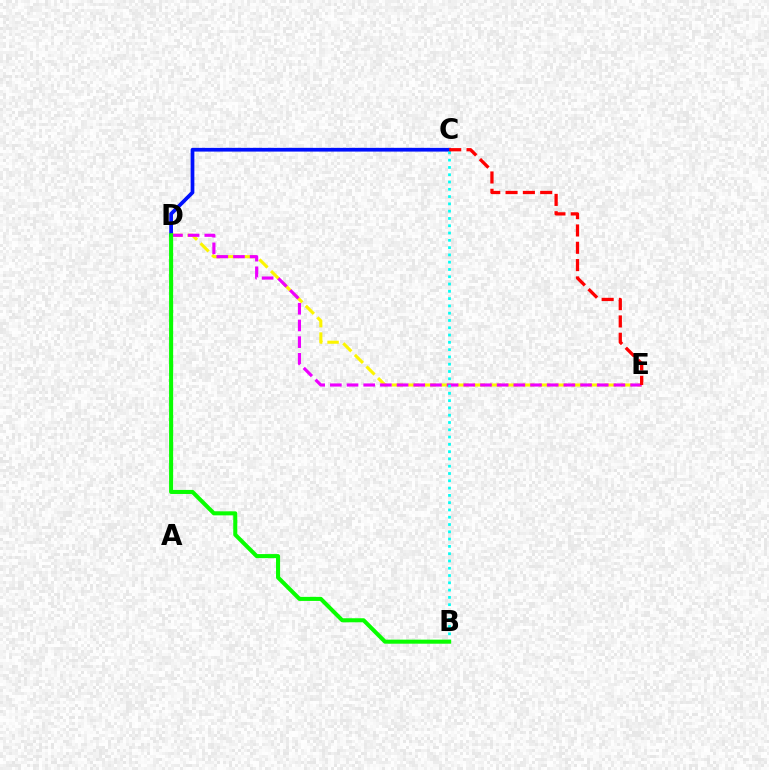{('C', 'D'): [{'color': '#0010ff', 'line_style': 'solid', 'thickness': 2.68}], ('D', 'E'): [{'color': '#fcf500', 'line_style': 'dashed', 'thickness': 2.23}, {'color': '#ee00ff', 'line_style': 'dashed', 'thickness': 2.27}], ('B', 'C'): [{'color': '#00fff6', 'line_style': 'dotted', 'thickness': 1.98}], ('C', 'E'): [{'color': '#ff0000', 'line_style': 'dashed', 'thickness': 2.35}], ('B', 'D'): [{'color': '#08ff00', 'line_style': 'solid', 'thickness': 2.92}]}